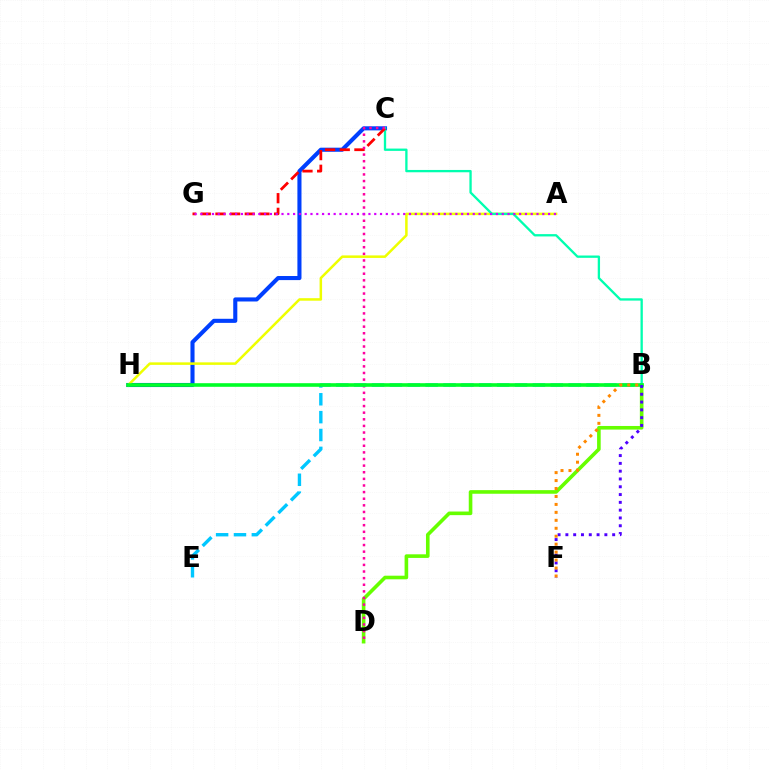{('B', 'D'): [{'color': '#66ff00', 'line_style': 'solid', 'thickness': 2.6}], ('C', 'H'): [{'color': '#003fff', 'line_style': 'solid', 'thickness': 2.94}], ('A', 'H'): [{'color': '#eeff00', 'line_style': 'solid', 'thickness': 1.81}], ('B', 'C'): [{'color': '#00ffaf', 'line_style': 'solid', 'thickness': 1.67}], ('C', 'G'): [{'color': '#ff0000', 'line_style': 'dashed', 'thickness': 1.99}], ('C', 'D'): [{'color': '#ff00a0', 'line_style': 'dotted', 'thickness': 1.8}], ('B', 'E'): [{'color': '#00c7ff', 'line_style': 'dashed', 'thickness': 2.43}], ('B', 'H'): [{'color': '#00ff27', 'line_style': 'solid', 'thickness': 2.6}], ('B', 'F'): [{'color': '#4f00ff', 'line_style': 'dotted', 'thickness': 2.12}, {'color': '#ff8800', 'line_style': 'dotted', 'thickness': 2.16}], ('A', 'G'): [{'color': '#d600ff', 'line_style': 'dotted', 'thickness': 1.57}]}